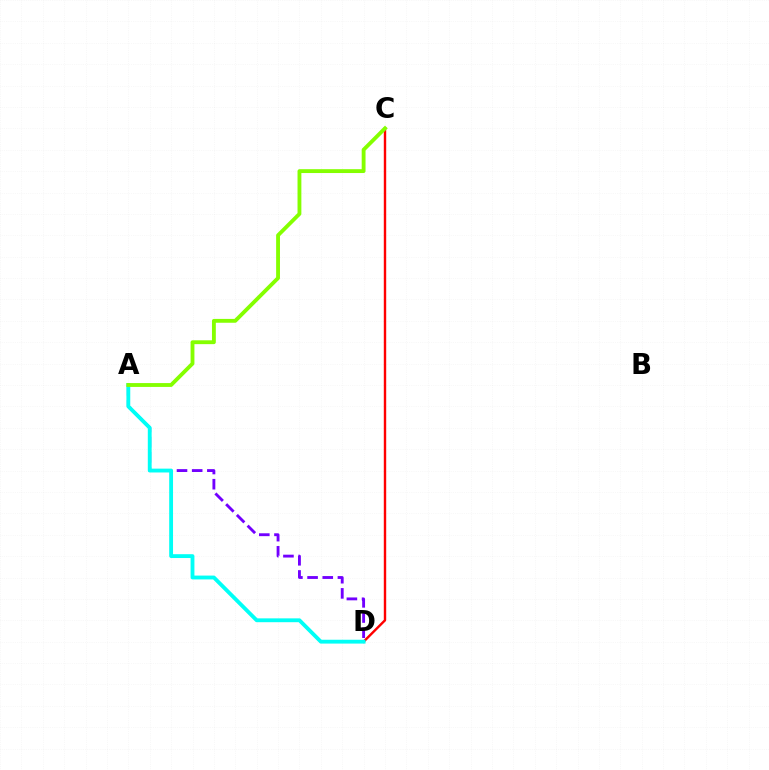{('A', 'D'): [{'color': '#7200ff', 'line_style': 'dashed', 'thickness': 2.06}, {'color': '#00fff6', 'line_style': 'solid', 'thickness': 2.76}], ('C', 'D'): [{'color': '#ff0000', 'line_style': 'solid', 'thickness': 1.73}], ('A', 'C'): [{'color': '#84ff00', 'line_style': 'solid', 'thickness': 2.77}]}